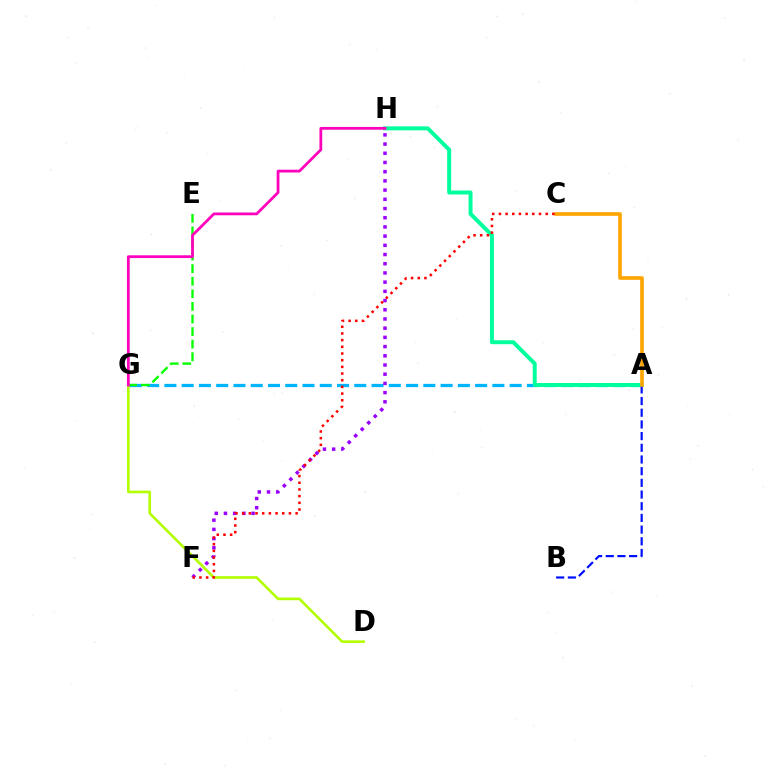{('D', 'G'): [{'color': '#b3ff00', 'line_style': 'solid', 'thickness': 1.9}], ('A', 'G'): [{'color': '#00b5ff', 'line_style': 'dashed', 'thickness': 2.34}], ('A', 'H'): [{'color': '#00ff9d', 'line_style': 'solid', 'thickness': 2.85}], ('E', 'G'): [{'color': '#08ff00', 'line_style': 'dashed', 'thickness': 1.71}], ('A', 'B'): [{'color': '#0010ff', 'line_style': 'dashed', 'thickness': 1.59}], ('F', 'H'): [{'color': '#9b00ff', 'line_style': 'dotted', 'thickness': 2.5}], ('G', 'H'): [{'color': '#ff00bd', 'line_style': 'solid', 'thickness': 2.0}], ('A', 'C'): [{'color': '#ffa500', 'line_style': 'solid', 'thickness': 2.62}], ('C', 'F'): [{'color': '#ff0000', 'line_style': 'dotted', 'thickness': 1.82}]}